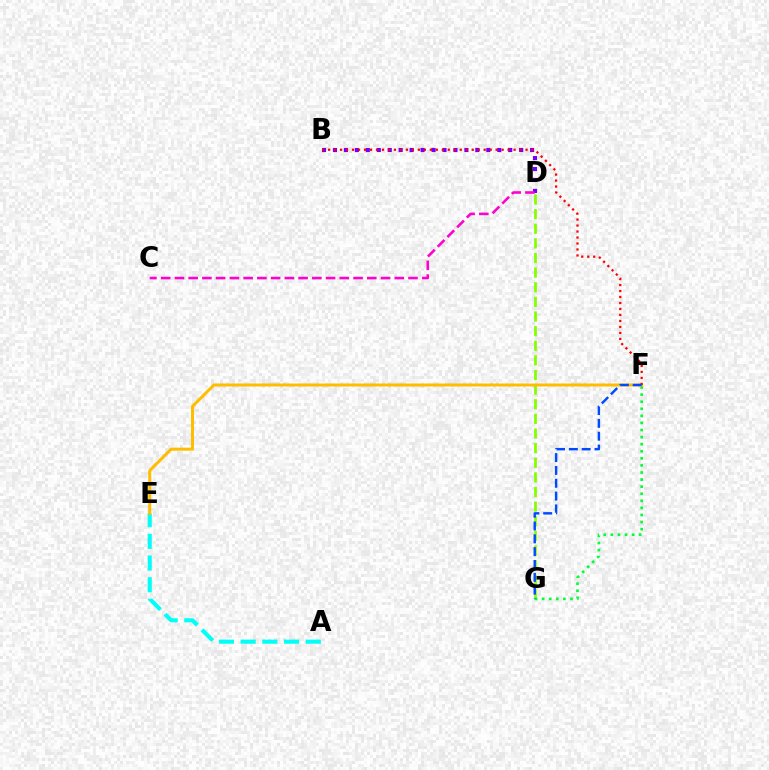{('B', 'D'): [{'color': '#7200ff', 'line_style': 'dotted', 'thickness': 2.98}], ('C', 'D'): [{'color': '#ff00cf', 'line_style': 'dashed', 'thickness': 1.87}], ('D', 'G'): [{'color': '#84ff00', 'line_style': 'dashed', 'thickness': 1.99}], ('A', 'E'): [{'color': '#00fff6', 'line_style': 'dashed', 'thickness': 2.95}], ('F', 'G'): [{'color': '#00ff39', 'line_style': 'dotted', 'thickness': 1.92}, {'color': '#004bff', 'line_style': 'dashed', 'thickness': 1.74}], ('E', 'F'): [{'color': '#ffbd00', 'line_style': 'solid', 'thickness': 2.15}], ('B', 'F'): [{'color': '#ff0000', 'line_style': 'dotted', 'thickness': 1.63}]}